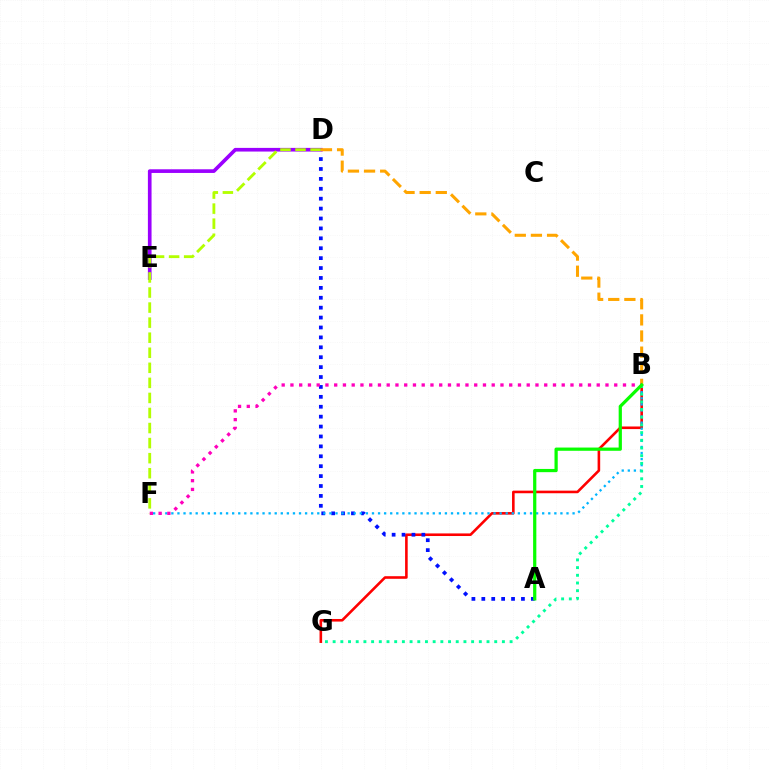{('B', 'G'): [{'color': '#ff0000', 'line_style': 'solid', 'thickness': 1.87}, {'color': '#00ff9d', 'line_style': 'dotted', 'thickness': 2.09}], ('A', 'D'): [{'color': '#0010ff', 'line_style': 'dotted', 'thickness': 2.69}], ('D', 'E'): [{'color': '#9b00ff', 'line_style': 'solid', 'thickness': 2.64}], ('D', 'F'): [{'color': '#b3ff00', 'line_style': 'dashed', 'thickness': 2.05}], ('B', 'F'): [{'color': '#00b5ff', 'line_style': 'dotted', 'thickness': 1.65}, {'color': '#ff00bd', 'line_style': 'dotted', 'thickness': 2.38}], ('B', 'D'): [{'color': '#ffa500', 'line_style': 'dashed', 'thickness': 2.19}], ('A', 'B'): [{'color': '#08ff00', 'line_style': 'solid', 'thickness': 2.32}]}